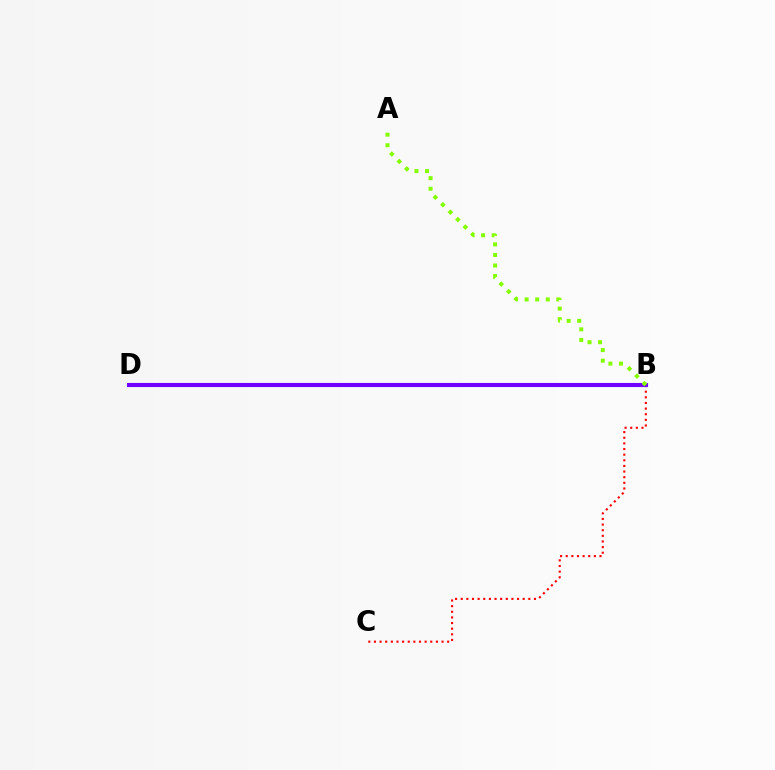{('B', 'D'): [{'color': '#00fff6', 'line_style': 'dashed', 'thickness': 2.83}, {'color': '#7200ff', 'line_style': 'solid', 'thickness': 2.96}], ('B', 'C'): [{'color': '#ff0000', 'line_style': 'dotted', 'thickness': 1.53}], ('A', 'B'): [{'color': '#84ff00', 'line_style': 'dotted', 'thickness': 2.87}]}